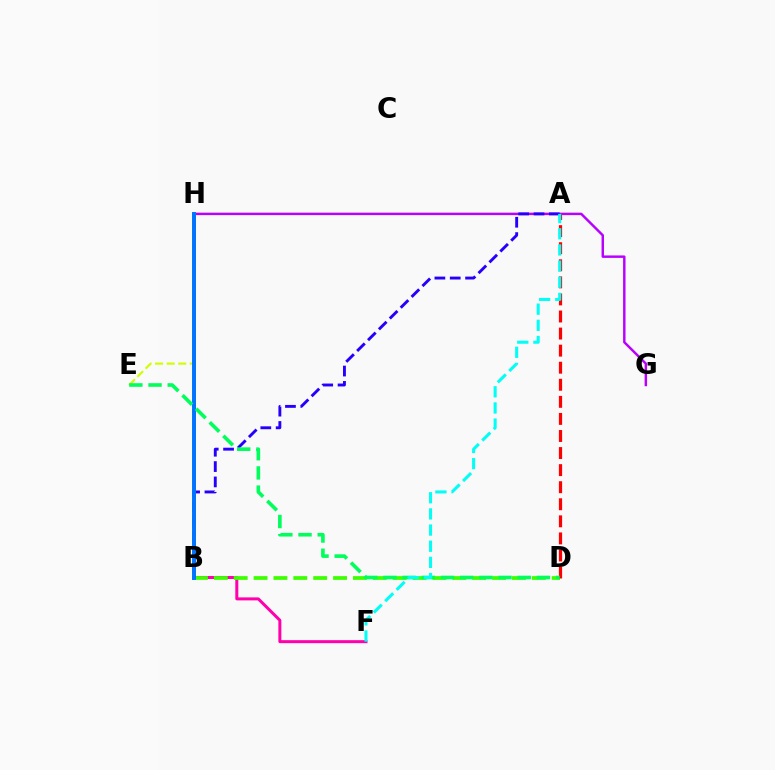{('E', 'H'): [{'color': '#d1ff00', 'line_style': 'dashed', 'thickness': 1.57}], ('G', 'H'): [{'color': '#b900ff', 'line_style': 'solid', 'thickness': 1.77}], ('A', 'B'): [{'color': '#2500ff', 'line_style': 'dashed', 'thickness': 2.09}], ('B', 'H'): [{'color': '#ff9400', 'line_style': 'solid', 'thickness': 2.14}, {'color': '#0074ff', 'line_style': 'solid', 'thickness': 2.84}], ('B', 'F'): [{'color': '#ff00ac', 'line_style': 'solid', 'thickness': 2.16}], ('B', 'D'): [{'color': '#3dff00', 'line_style': 'dashed', 'thickness': 2.7}], ('A', 'D'): [{'color': '#ff0000', 'line_style': 'dashed', 'thickness': 2.32}], ('D', 'E'): [{'color': '#00ff5c', 'line_style': 'dashed', 'thickness': 2.61}], ('A', 'F'): [{'color': '#00fff6', 'line_style': 'dashed', 'thickness': 2.19}]}